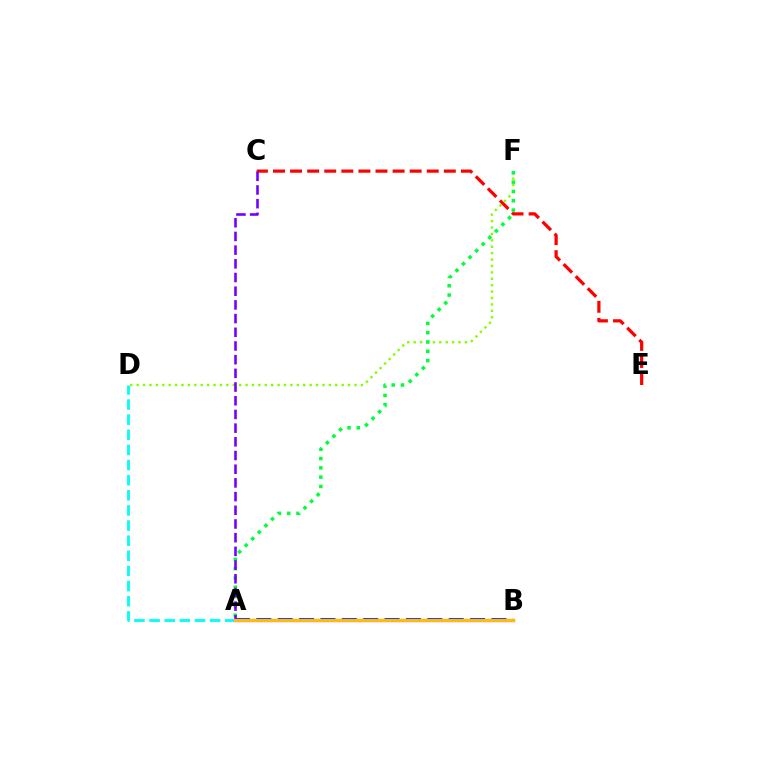{('C', 'E'): [{'color': '#ff0000', 'line_style': 'dashed', 'thickness': 2.32}], ('D', 'F'): [{'color': '#84ff00', 'line_style': 'dotted', 'thickness': 1.74}], ('A', 'B'): [{'color': '#004bff', 'line_style': 'dashed', 'thickness': 2.9}, {'color': '#ff00cf', 'line_style': 'solid', 'thickness': 2.33}, {'color': '#ffbd00', 'line_style': 'solid', 'thickness': 2.19}], ('A', 'F'): [{'color': '#00ff39', 'line_style': 'dotted', 'thickness': 2.53}], ('A', 'C'): [{'color': '#7200ff', 'line_style': 'dashed', 'thickness': 1.86}], ('A', 'D'): [{'color': '#00fff6', 'line_style': 'dashed', 'thickness': 2.06}]}